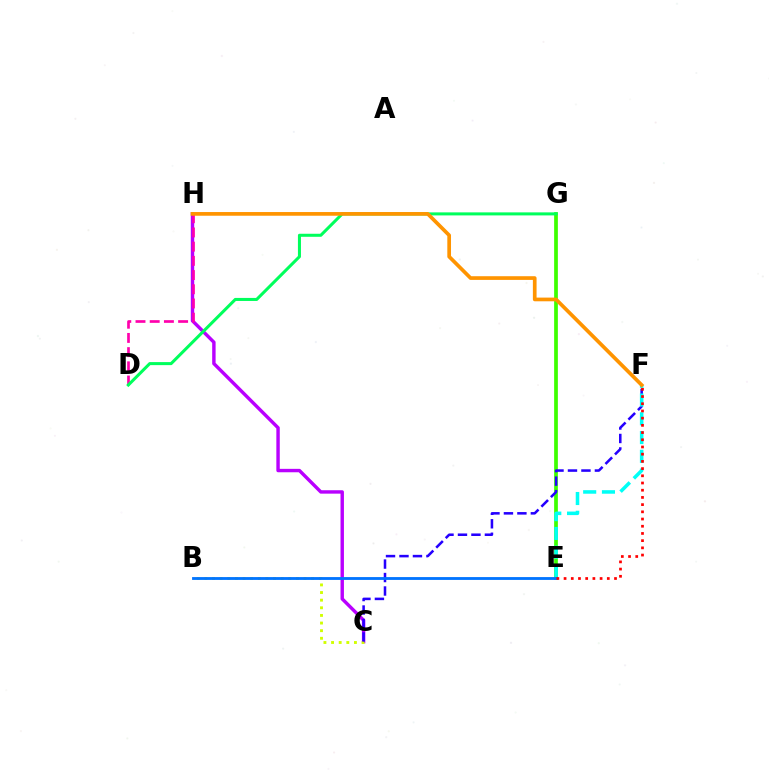{('E', 'G'): [{'color': '#3dff00', 'line_style': 'solid', 'thickness': 2.68}], ('C', 'H'): [{'color': '#b900ff', 'line_style': 'solid', 'thickness': 2.46}], ('B', 'C'): [{'color': '#d1ff00', 'line_style': 'dotted', 'thickness': 2.07}], ('D', 'H'): [{'color': '#ff00ac', 'line_style': 'dashed', 'thickness': 1.93}], ('C', 'F'): [{'color': '#2500ff', 'line_style': 'dashed', 'thickness': 1.83}], ('D', 'G'): [{'color': '#00ff5c', 'line_style': 'solid', 'thickness': 2.19}], ('E', 'F'): [{'color': '#00fff6', 'line_style': 'dashed', 'thickness': 2.55}, {'color': '#ff0000', 'line_style': 'dotted', 'thickness': 1.96}], ('F', 'H'): [{'color': '#ff9400', 'line_style': 'solid', 'thickness': 2.66}], ('B', 'E'): [{'color': '#0074ff', 'line_style': 'solid', 'thickness': 2.04}]}